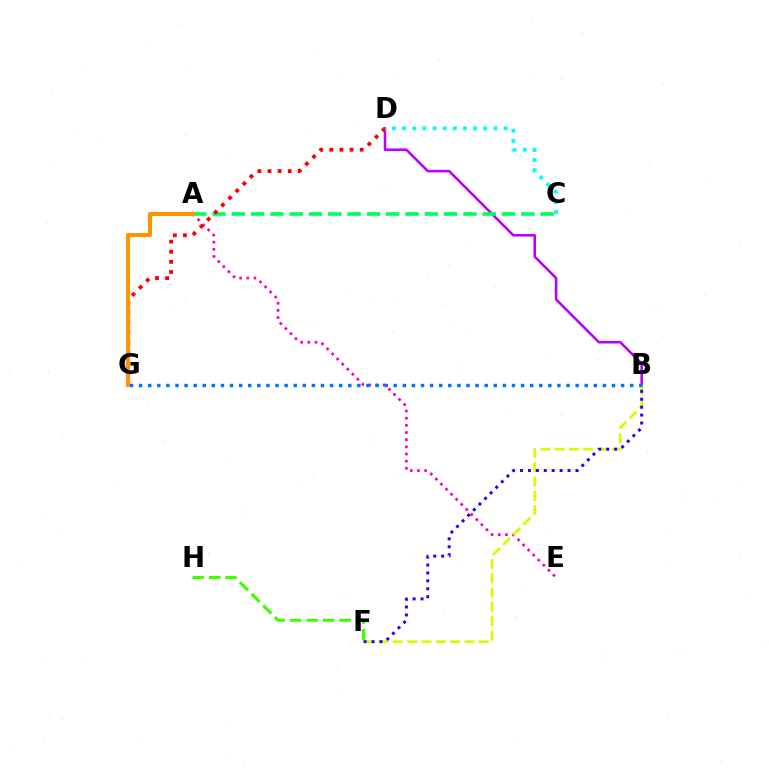{('A', 'E'): [{'color': '#ff00ac', 'line_style': 'dotted', 'thickness': 1.94}], ('B', 'D'): [{'color': '#b900ff', 'line_style': 'solid', 'thickness': 1.84}], ('A', 'C'): [{'color': '#00ff5c', 'line_style': 'dashed', 'thickness': 2.62}], ('D', 'G'): [{'color': '#ff0000', 'line_style': 'dotted', 'thickness': 2.74}], ('A', 'G'): [{'color': '#ff9400', 'line_style': 'solid', 'thickness': 2.92}], ('B', 'F'): [{'color': '#d1ff00', 'line_style': 'dashed', 'thickness': 1.94}, {'color': '#2500ff', 'line_style': 'dotted', 'thickness': 2.15}], ('F', 'H'): [{'color': '#3dff00', 'line_style': 'dashed', 'thickness': 2.24}], ('C', 'D'): [{'color': '#00fff6', 'line_style': 'dotted', 'thickness': 2.76}], ('B', 'G'): [{'color': '#0074ff', 'line_style': 'dotted', 'thickness': 2.47}]}